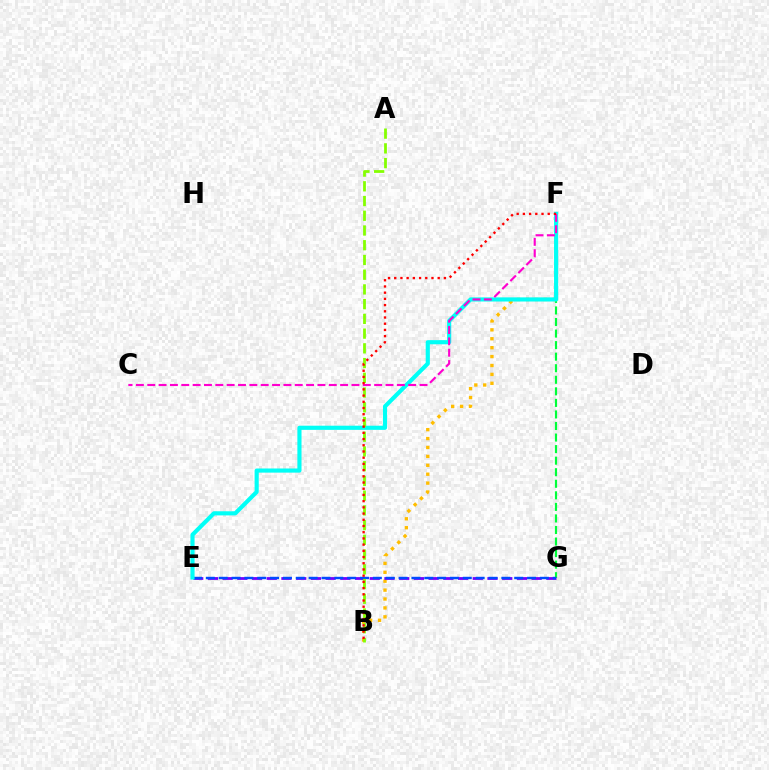{('F', 'G'): [{'color': '#00ff39', 'line_style': 'dashed', 'thickness': 1.57}], ('B', 'F'): [{'color': '#ffbd00', 'line_style': 'dotted', 'thickness': 2.42}, {'color': '#ff0000', 'line_style': 'dotted', 'thickness': 1.69}], ('E', 'G'): [{'color': '#7200ff', 'line_style': 'dashed', 'thickness': 2.0}, {'color': '#004bff', 'line_style': 'dashed', 'thickness': 1.75}], ('E', 'F'): [{'color': '#00fff6', 'line_style': 'solid', 'thickness': 2.98}], ('C', 'F'): [{'color': '#ff00cf', 'line_style': 'dashed', 'thickness': 1.54}], ('A', 'B'): [{'color': '#84ff00', 'line_style': 'dashed', 'thickness': 2.0}]}